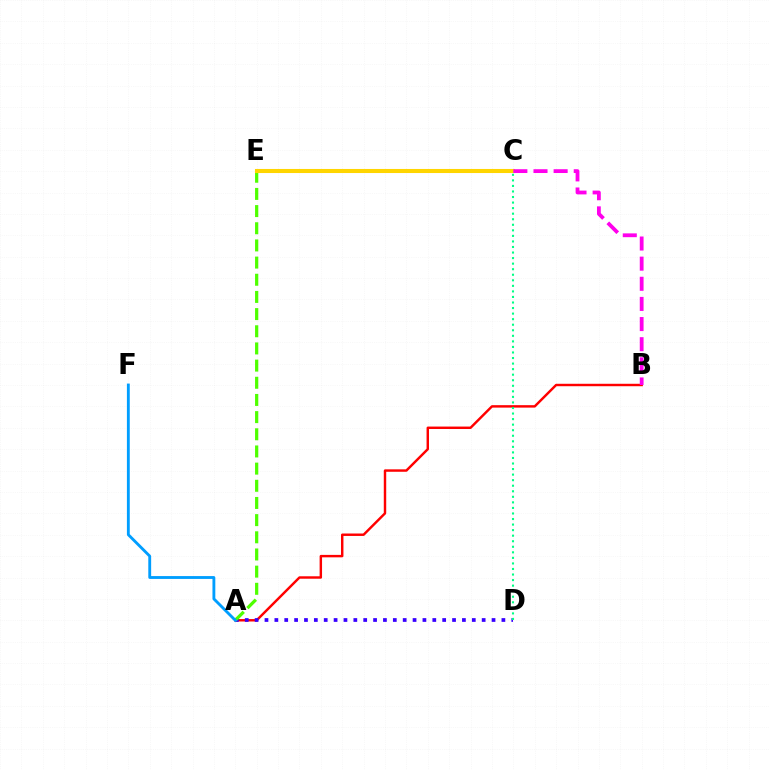{('A', 'B'): [{'color': '#ff0000', 'line_style': 'solid', 'thickness': 1.76}], ('A', 'D'): [{'color': '#3700ff', 'line_style': 'dotted', 'thickness': 2.68}], ('A', 'E'): [{'color': '#4fff00', 'line_style': 'dashed', 'thickness': 2.33}], ('A', 'F'): [{'color': '#009eff', 'line_style': 'solid', 'thickness': 2.05}], ('C', 'E'): [{'color': '#ffd500', 'line_style': 'solid', 'thickness': 2.93}], ('B', 'C'): [{'color': '#ff00ed', 'line_style': 'dashed', 'thickness': 2.74}], ('C', 'D'): [{'color': '#00ff86', 'line_style': 'dotted', 'thickness': 1.51}]}